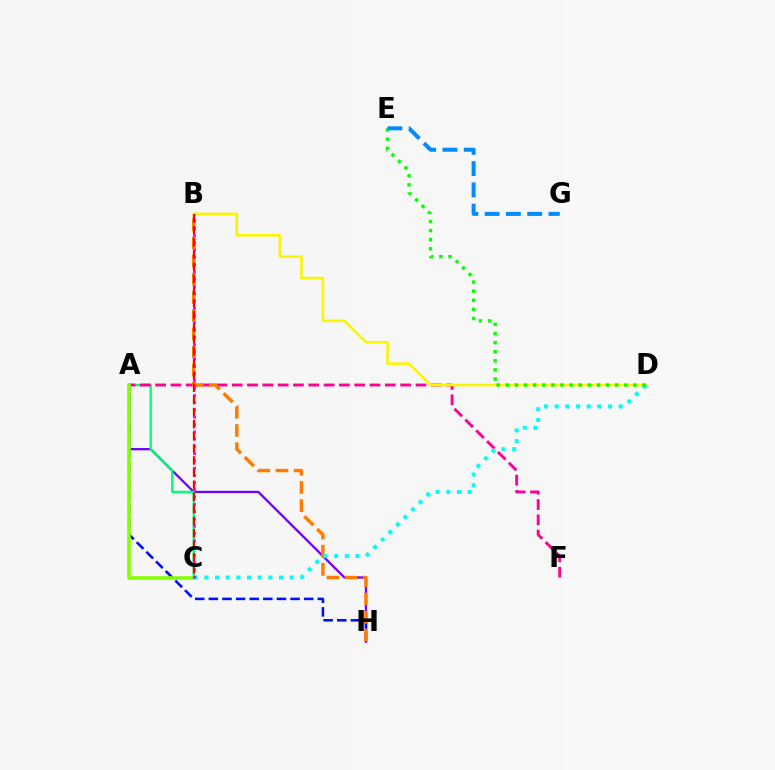{('A', 'H'): [{'color': '#7200ff', 'line_style': 'solid', 'thickness': 1.65}, {'color': '#0010ff', 'line_style': 'dashed', 'thickness': 1.85}], ('A', 'C'): [{'color': '#00ff74', 'line_style': 'solid', 'thickness': 1.69}, {'color': '#84ff00', 'line_style': 'solid', 'thickness': 2.58}], ('A', 'F'): [{'color': '#ff0094', 'line_style': 'dashed', 'thickness': 2.08}], ('B', 'D'): [{'color': '#fcf500', 'line_style': 'solid', 'thickness': 1.85}], ('B', 'H'): [{'color': '#ff7c00', 'line_style': 'dashed', 'thickness': 2.47}], ('C', 'D'): [{'color': '#00fff6', 'line_style': 'dotted', 'thickness': 2.9}], ('B', 'C'): [{'color': '#ee00ff', 'line_style': 'dotted', 'thickness': 1.97}, {'color': '#ff0000', 'line_style': 'dashed', 'thickness': 1.65}], ('D', 'E'): [{'color': '#08ff00', 'line_style': 'dotted', 'thickness': 2.48}], ('E', 'G'): [{'color': '#008cff', 'line_style': 'dashed', 'thickness': 2.89}]}